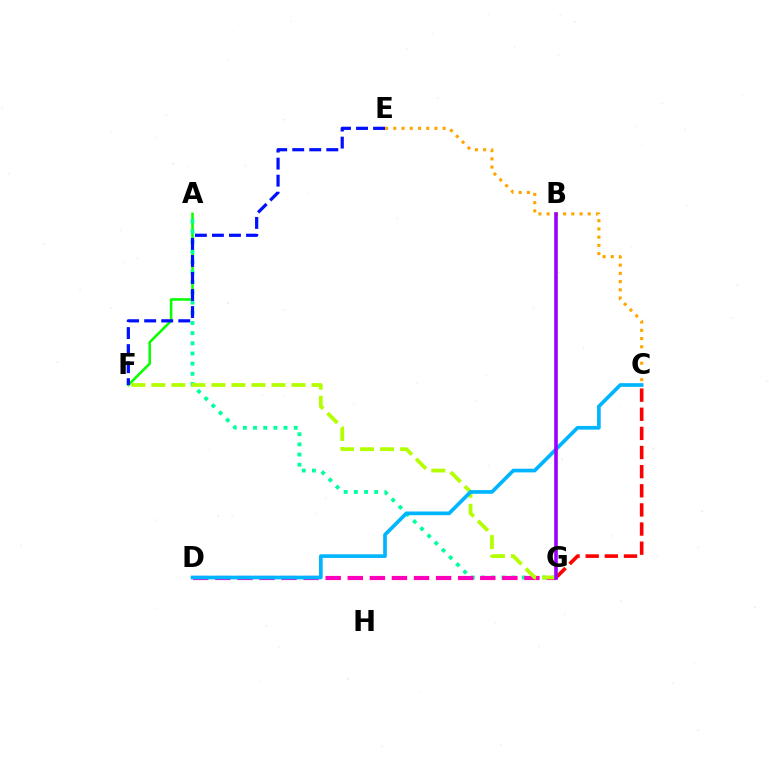{('A', 'F'): [{'color': '#08ff00', 'line_style': 'solid', 'thickness': 1.84}], ('A', 'G'): [{'color': '#00ff9d', 'line_style': 'dotted', 'thickness': 2.76}], ('D', 'G'): [{'color': '#ff00bd', 'line_style': 'dashed', 'thickness': 3.0}], ('C', 'E'): [{'color': '#ffa500', 'line_style': 'dotted', 'thickness': 2.23}], ('F', 'G'): [{'color': '#b3ff00', 'line_style': 'dashed', 'thickness': 2.72}], ('E', 'F'): [{'color': '#0010ff', 'line_style': 'dashed', 'thickness': 2.31}], ('C', 'G'): [{'color': '#ff0000', 'line_style': 'dashed', 'thickness': 2.6}], ('C', 'D'): [{'color': '#00b5ff', 'line_style': 'solid', 'thickness': 2.65}], ('B', 'G'): [{'color': '#9b00ff', 'line_style': 'solid', 'thickness': 2.59}]}